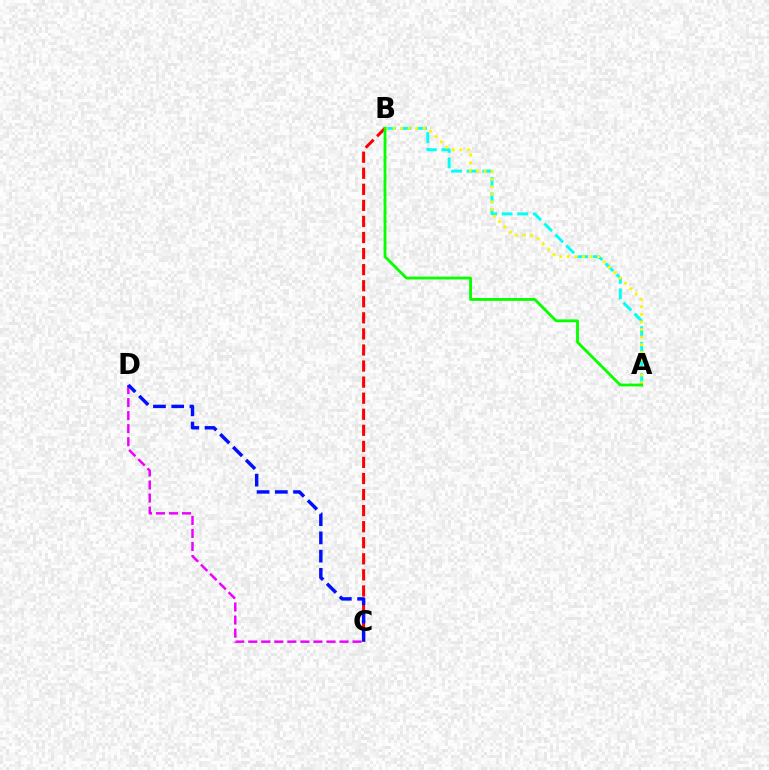{('C', 'D'): [{'color': '#ee00ff', 'line_style': 'dashed', 'thickness': 1.77}, {'color': '#0010ff', 'line_style': 'dashed', 'thickness': 2.48}], ('B', 'C'): [{'color': '#ff0000', 'line_style': 'dashed', 'thickness': 2.18}], ('A', 'B'): [{'color': '#00fff6', 'line_style': 'dashed', 'thickness': 2.11}, {'color': '#fcf500', 'line_style': 'dotted', 'thickness': 2.06}, {'color': '#08ff00', 'line_style': 'solid', 'thickness': 2.04}]}